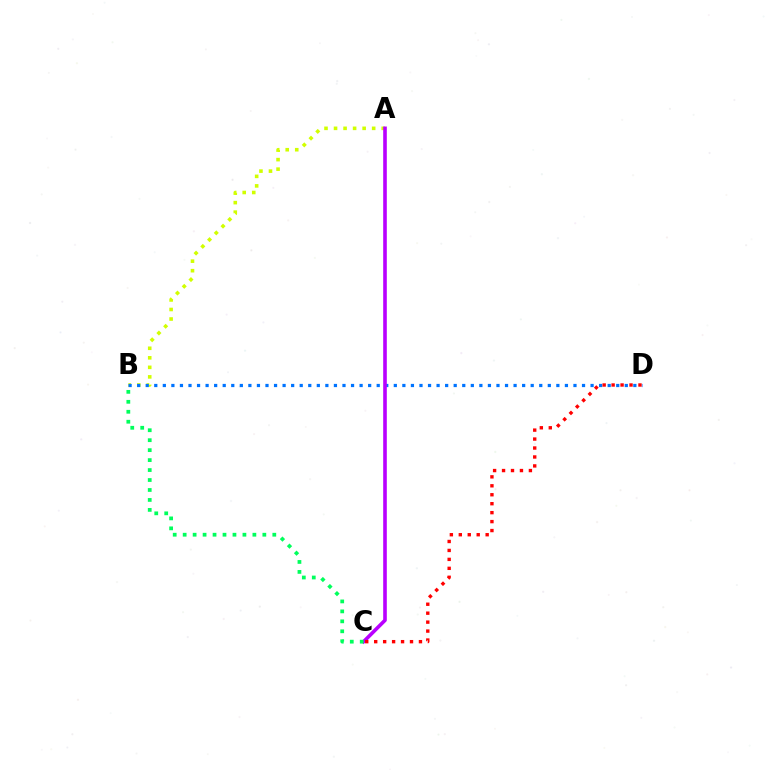{('A', 'B'): [{'color': '#d1ff00', 'line_style': 'dotted', 'thickness': 2.59}], ('B', 'D'): [{'color': '#0074ff', 'line_style': 'dotted', 'thickness': 2.32}], ('A', 'C'): [{'color': '#b900ff', 'line_style': 'solid', 'thickness': 2.6}], ('B', 'C'): [{'color': '#00ff5c', 'line_style': 'dotted', 'thickness': 2.71}], ('C', 'D'): [{'color': '#ff0000', 'line_style': 'dotted', 'thickness': 2.43}]}